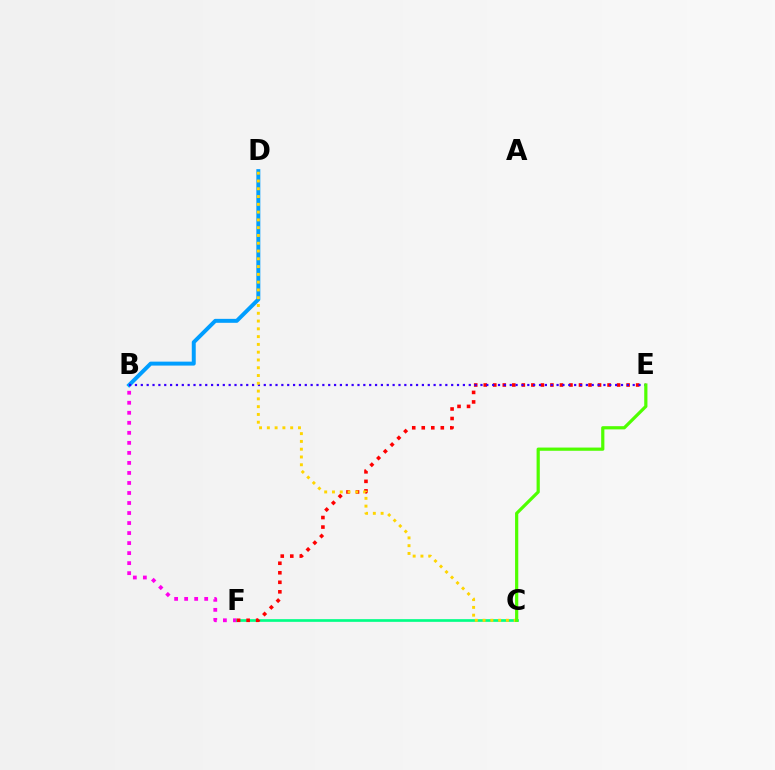{('B', 'D'): [{'color': '#009eff', 'line_style': 'solid', 'thickness': 2.85}], ('B', 'F'): [{'color': '#ff00ed', 'line_style': 'dotted', 'thickness': 2.72}], ('C', 'F'): [{'color': '#00ff86', 'line_style': 'solid', 'thickness': 1.93}], ('E', 'F'): [{'color': '#ff0000', 'line_style': 'dotted', 'thickness': 2.59}], ('B', 'E'): [{'color': '#3700ff', 'line_style': 'dotted', 'thickness': 1.59}], ('C', 'D'): [{'color': '#ffd500', 'line_style': 'dotted', 'thickness': 2.11}], ('C', 'E'): [{'color': '#4fff00', 'line_style': 'solid', 'thickness': 2.31}]}